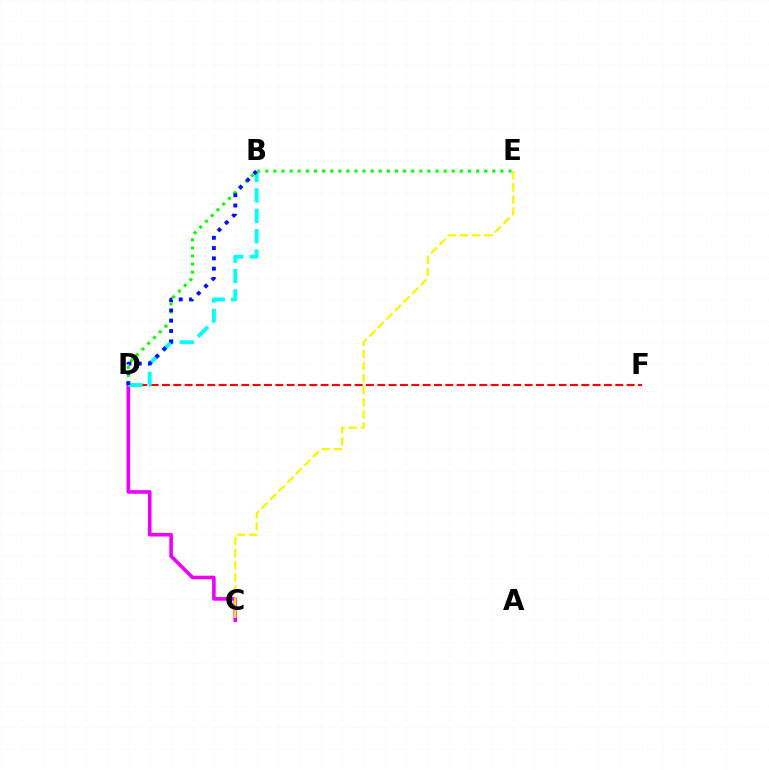{('D', 'E'): [{'color': '#08ff00', 'line_style': 'dotted', 'thickness': 2.2}], ('D', 'F'): [{'color': '#ff0000', 'line_style': 'dashed', 'thickness': 1.54}], ('C', 'D'): [{'color': '#ee00ff', 'line_style': 'solid', 'thickness': 2.61}], ('C', 'E'): [{'color': '#fcf500', 'line_style': 'dashed', 'thickness': 1.64}], ('B', 'D'): [{'color': '#00fff6', 'line_style': 'dashed', 'thickness': 2.77}, {'color': '#0010ff', 'line_style': 'dotted', 'thickness': 2.8}]}